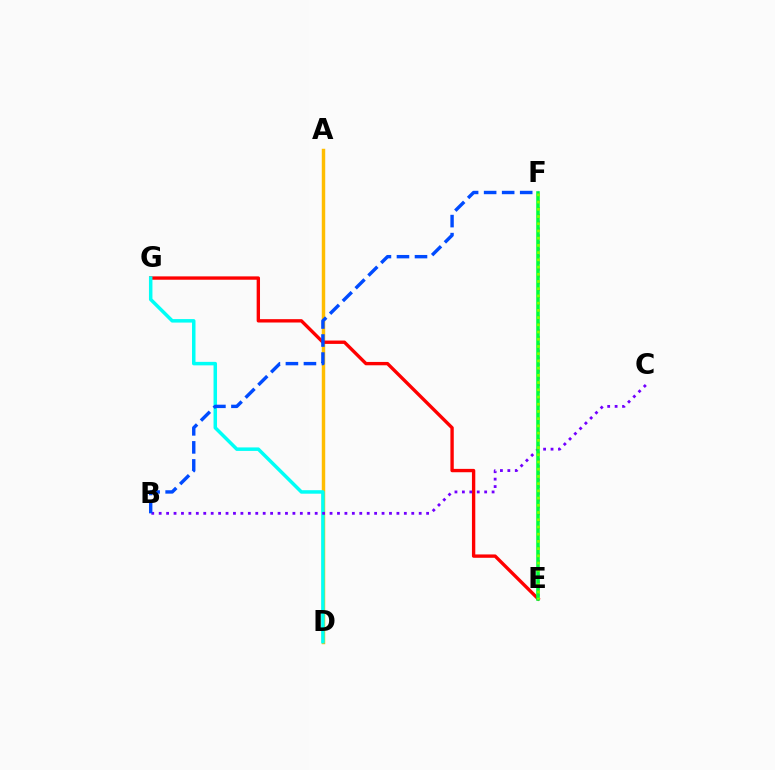{('A', 'D'): [{'color': '#ffbd00', 'line_style': 'solid', 'thickness': 2.48}], ('E', 'G'): [{'color': '#ff0000', 'line_style': 'solid', 'thickness': 2.42}], ('D', 'G'): [{'color': '#00fff6', 'line_style': 'solid', 'thickness': 2.51}], ('E', 'F'): [{'color': '#ff00cf', 'line_style': 'dotted', 'thickness': 1.84}, {'color': '#00ff39', 'line_style': 'solid', 'thickness': 2.56}, {'color': '#84ff00', 'line_style': 'dotted', 'thickness': 1.96}], ('B', 'C'): [{'color': '#7200ff', 'line_style': 'dotted', 'thickness': 2.02}], ('B', 'F'): [{'color': '#004bff', 'line_style': 'dashed', 'thickness': 2.45}]}